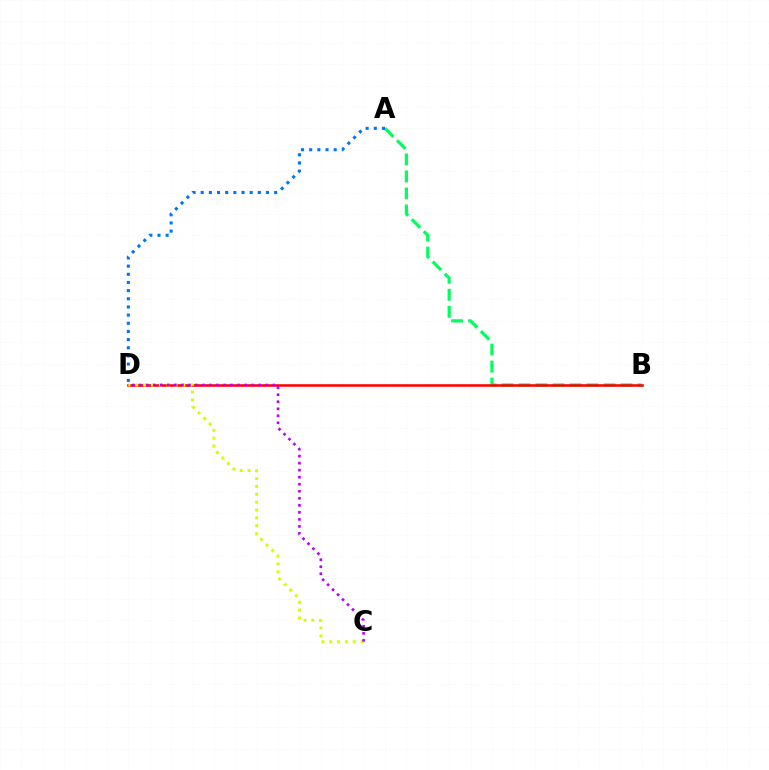{('A', 'B'): [{'color': '#00ff5c', 'line_style': 'dashed', 'thickness': 2.31}], ('B', 'D'): [{'color': '#ff0000', 'line_style': 'solid', 'thickness': 1.84}], ('C', 'D'): [{'color': '#d1ff00', 'line_style': 'dotted', 'thickness': 2.13}, {'color': '#b900ff', 'line_style': 'dotted', 'thickness': 1.91}], ('A', 'D'): [{'color': '#0074ff', 'line_style': 'dotted', 'thickness': 2.22}]}